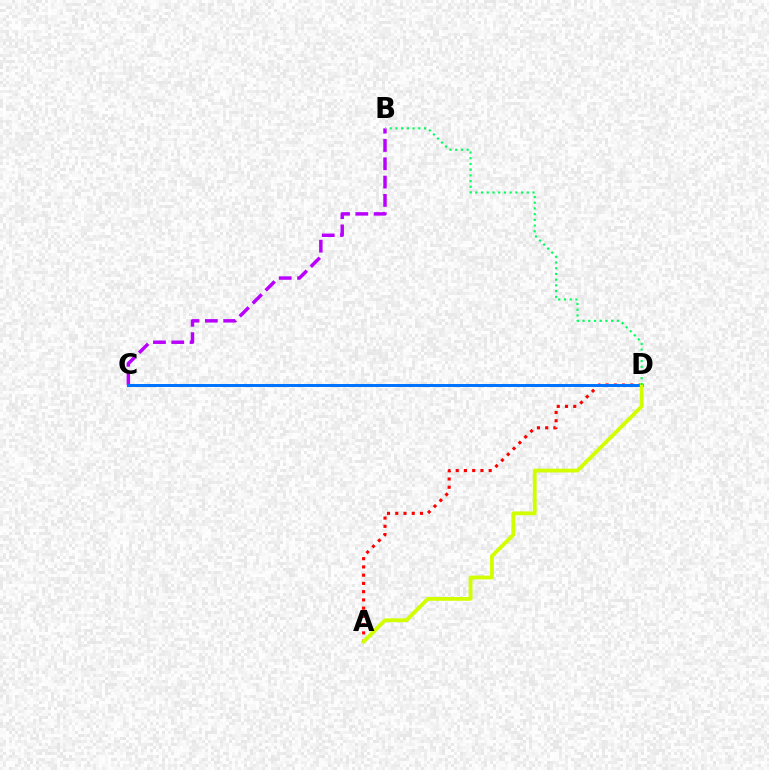{('B', 'C'): [{'color': '#b900ff', 'line_style': 'dashed', 'thickness': 2.49}], ('A', 'D'): [{'color': '#ff0000', 'line_style': 'dotted', 'thickness': 2.24}, {'color': '#d1ff00', 'line_style': 'solid', 'thickness': 2.75}], ('C', 'D'): [{'color': '#0074ff', 'line_style': 'solid', 'thickness': 2.15}], ('B', 'D'): [{'color': '#00ff5c', 'line_style': 'dotted', 'thickness': 1.55}]}